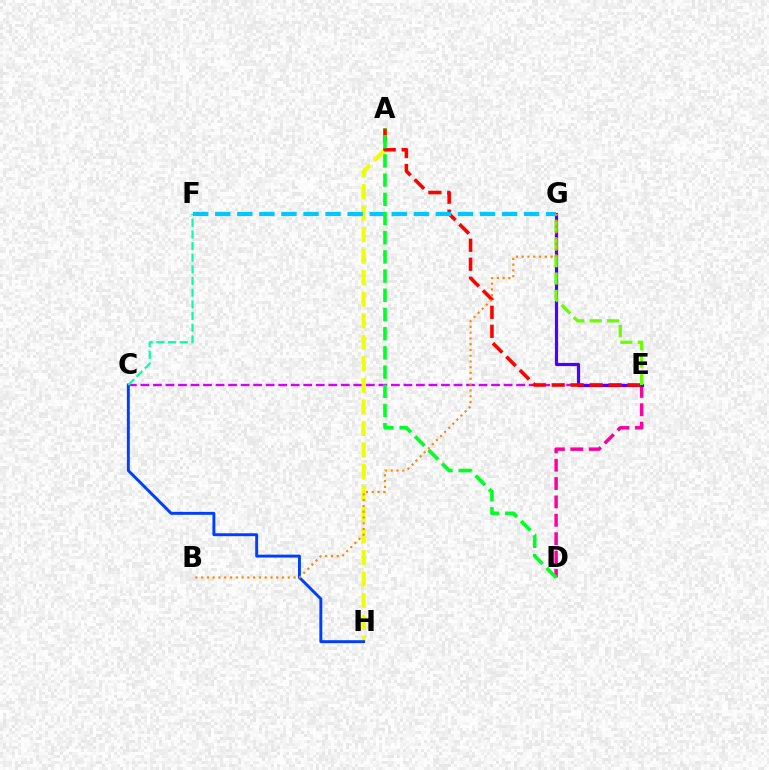{('C', 'E'): [{'color': '#d600ff', 'line_style': 'dashed', 'thickness': 1.7}], ('D', 'E'): [{'color': '#ff00a0', 'line_style': 'dashed', 'thickness': 2.49}], ('A', 'H'): [{'color': '#eeff00', 'line_style': 'dashed', 'thickness': 2.92}], ('E', 'G'): [{'color': '#4f00ff', 'line_style': 'solid', 'thickness': 2.29}, {'color': '#66ff00', 'line_style': 'dashed', 'thickness': 2.36}], ('A', 'E'): [{'color': '#ff0000', 'line_style': 'dashed', 'thickness': 2.58}], ('C', 'H'): [{'color': '#003fff', 'line_style': 'solid', 'thickness': 2.11}], ('C', 'F'): [{'color': '#00ffaf', 'line_style': 'dashed', 'thickness': 1.58}], ('F', 'G'): [{'color': '#00c7ff', 'line_style': 'dashed', 'thickness': 3.0}], ('A', 'D'): [{'color': '#00ff27', 'line_style': 'dashed', 'thickness': 2.61}], ('B', 'G'): [{'color': '#ff8800', 'line_style': 'dotted', 'thickness': 1.57}]}